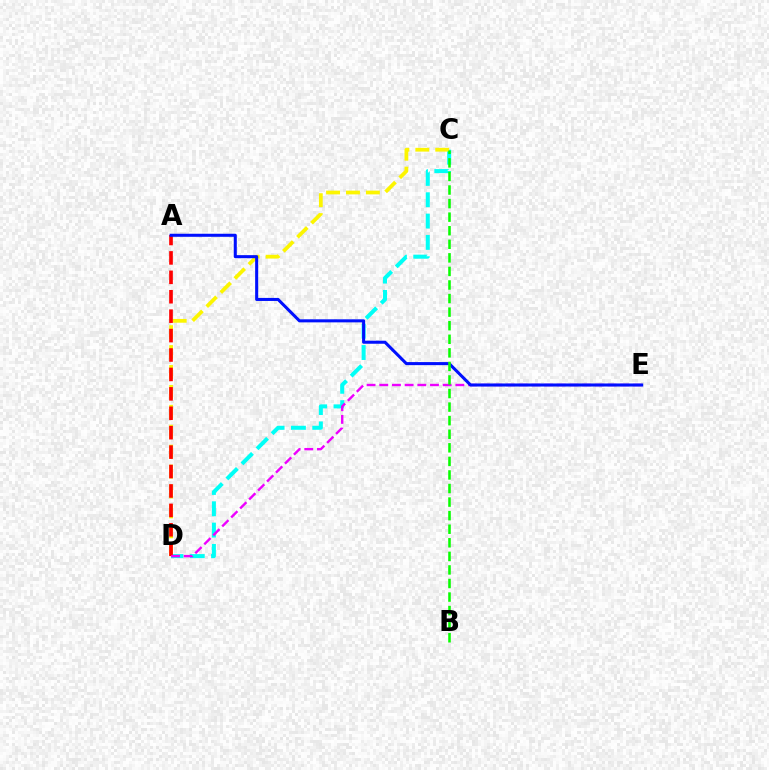{('C', 'D'): [{'color': '#00fff6', 'line_style': 'dashed', 'thickness': 2.9}, {'color': '#fcf500', 'line_style': 'dashed', 'thickness': 2.71}], ('A', 'D'): [{'color': '#ff0000', 'line_style': 'dashed', 'thickness': 2.64}], ('D', 'E'): [{'color': '#ee00ff', 'line_style': 'dashed', 'thickness': 1.72}], ('A', 'E'): [{'color': '#0010ff', 'line_style': 'solid', 'thickness': 2.2}], ('B', 'C'): [{'color': '#08ff00', 'line_style': 'dashed', 'thickness': 1.84}]}